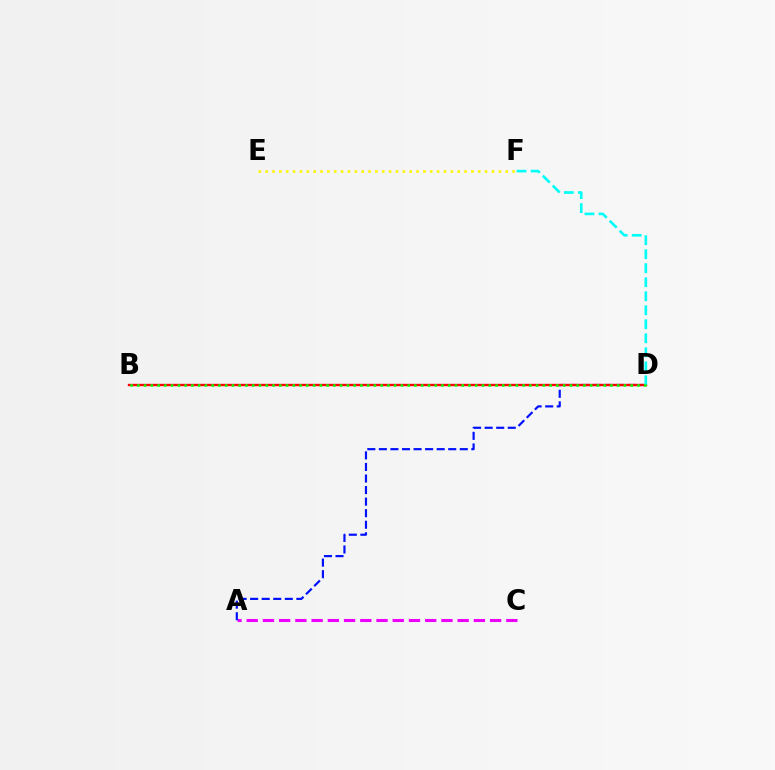{('A', 'C'): [{'color': '#ee00ff', 'line_style': 'dashed', 'thickness': 2.2}], ('A', 'D'): [{'color': '#0010ff', 'line_style': 'dashed', 'thickness': 1.57}], ('B', 'D'): [{'color': '#ff0000', 'line_style': 'solid', 'thickness': 1.69}, {'color': '#08ff00', 'line_style': 'dotted', 'thickness': 1.84}], ('E', 'F'): [{'color': '#fcf500', 'line_style': 'dotted', 'thickness': 1.86}], ('D', 'F'): [{'color': '#00fff6', 'line_style': 'dashed', 'thickness': 1.9}]}